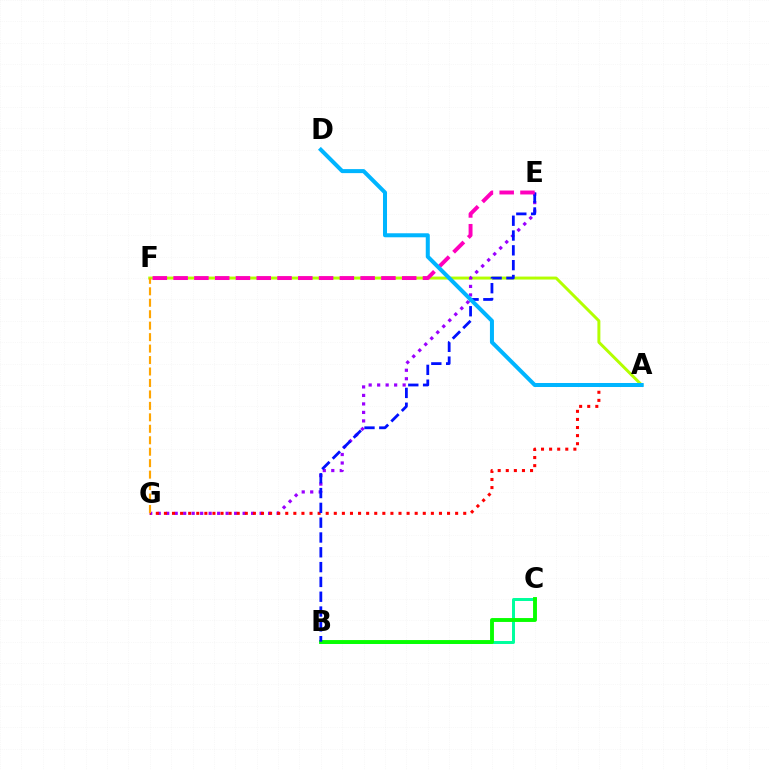{('A', 'F'): [{'color': '#b3ff00', 'line_style': 'solid', 'thickness': 2.13}], ('E', 'G'): [{'color': '#9b00ff', 'line_style': 'dotted', 'thickness': 2.31}], ('A', 'G'): [{'color': '#ff0000', 'line_style': 'dotted', 'thickness': 2.2}], ('B', 'C'): [{'color': '#00ff9d', 'line_style': 'solid', 'thickness': 2.14}, {'color': '#08ff00', 'line_style': 'solid', 'thickness': 2.79}], ('F', 'G'): [{'color': '#ffa500', 'line_style': 'dashed', 'thickness': 1.56}], ('B', 'E'): [{'color': '#0010ff', 'line_style': 'dashed', 'thickness': 2.01}], ('E', 'F'): [{'color': '#ff00bd', 'line_style': 'dashed', 'thickness': 2.82}], ('A', 'D'): [{'color': '#00b5ff', 'line_style': 'solid', 'thickness': 2.89}]}